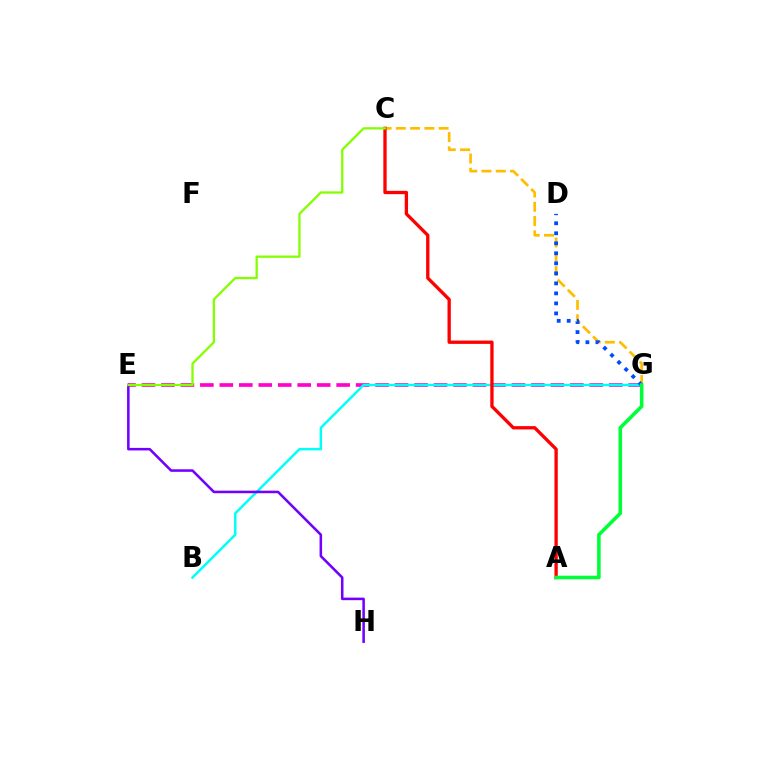{('E', 'G'): [{'color': '#ff00cf', 'line_style': 'dashed', 'thickness': 2.64}], ('C', 'G'): [{'color': '#ffbd00', 'line_style': 'dashed', 'thickness': 1.94}], ('B', 'G'): [{'color': '#00fff6', 'line_style': 'solid', 'thickness': 1.78}], ('A', 'C'): [{'color': '#ff0000', 'line_style': 'solid', 'thickness': 2.39}], ('E', 'H'): [{'color': '#7200ff', 'line_style': 'solid', 'thickness': 1.84}], ('D', 'G'): [{'color': '#004bff', 'line_style': 'dotted', 'thickness': 2.72}], ('C', 'E'): [{'color': '#84ff00', 'line_style': 'solid', 'thickness': 1.66}], ('A', 'G'): [{'color': '#00ff39', 'line_style': 'solid', 'thickness': 2.57}]}